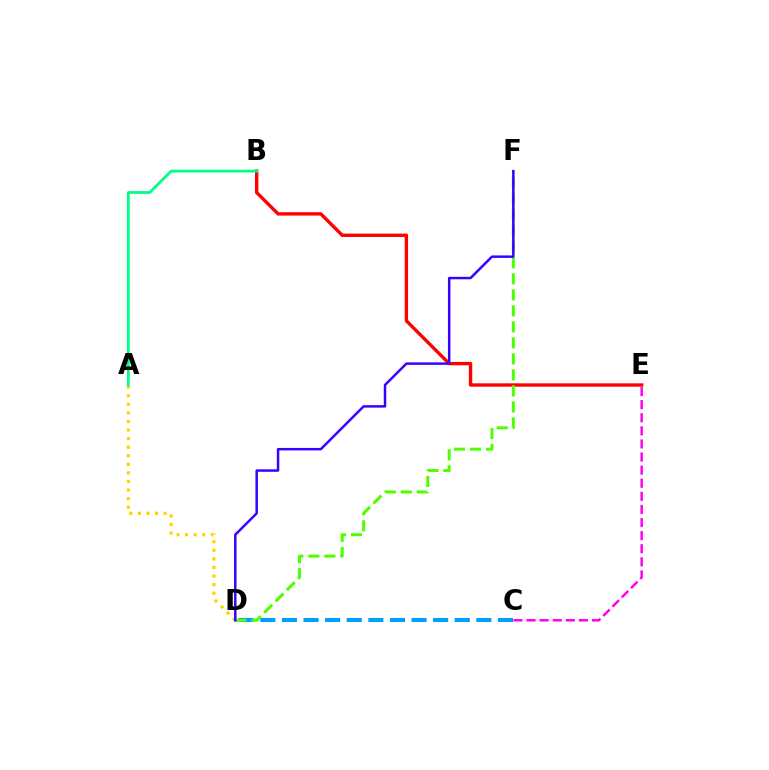{('B', 'E'): [{'color': '#ff0000', 'line_style': 'solid', 'thickness': 2.43}], ('C', 'D'): [{'color': '#009eff', 'line_style': 'dashed', 'thickness': 2.93}], ('A', 'D'): [{'color': '#ffd500', 'line_style': 'dotted', 'thickness': 2.33}], ('C', 'E'): [{'color': '#ff00ed', 'line_style': 'dashed', 'thickness': 1.78}], ('D', 'F'): [{'color': '#4fff00', 'line_style': 'dashed', 'thickness': 2.17}, {'color': '#3700ff', 'line_style': 'solid', 'thickness': 1.78}], ('A', 'B'): [{'color': '#00ff86', 'line_style': 'solid', 'thickness': 2.01}]}